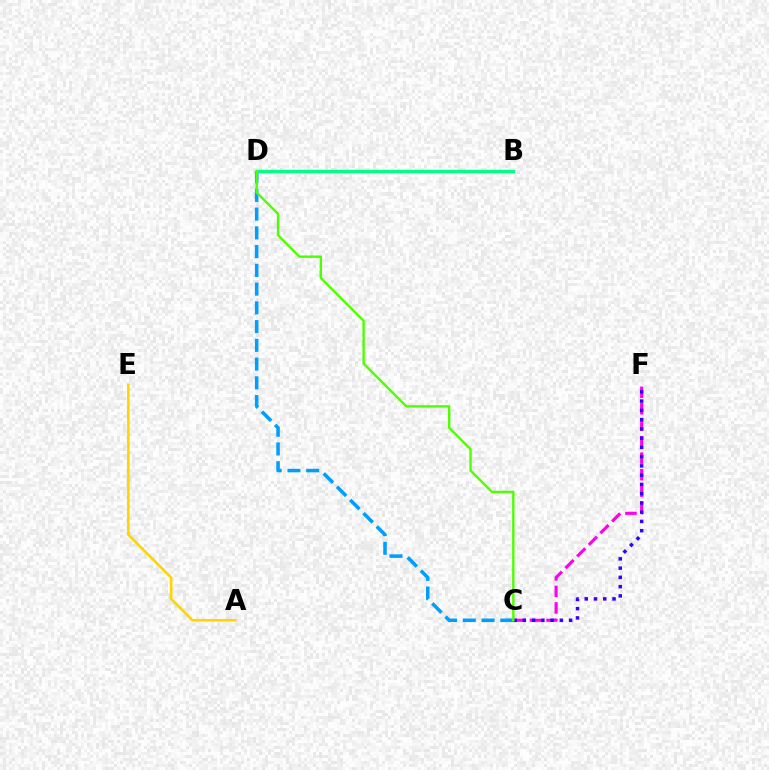{('A', 'E'): [{'color': '#ffd500', 'line_style': 'solid', 'thickness': 1.87}], ('B', 'D'): [{'color': '#ff0000', 'line_style': 'solid', 'thickness': 1.91}, {'color': '#00ff86', 'line_style': 'solid', 'thickness': 2.45}], ('C', 'F'): [{'color': '#ff00ed', 'line_style': 'dashed', 'thickness': 2.24}, {'color': '#3700ff', 'line_style': 'dotted', 'thickness': 2.52}], ('C', 'D'): [{'color': '#009eff', 'line_style': 'dashed', 'thickness': 2.55}, {'color': '#4fff00', 'line_style': 'solid', 'thickness': 1.72}]}